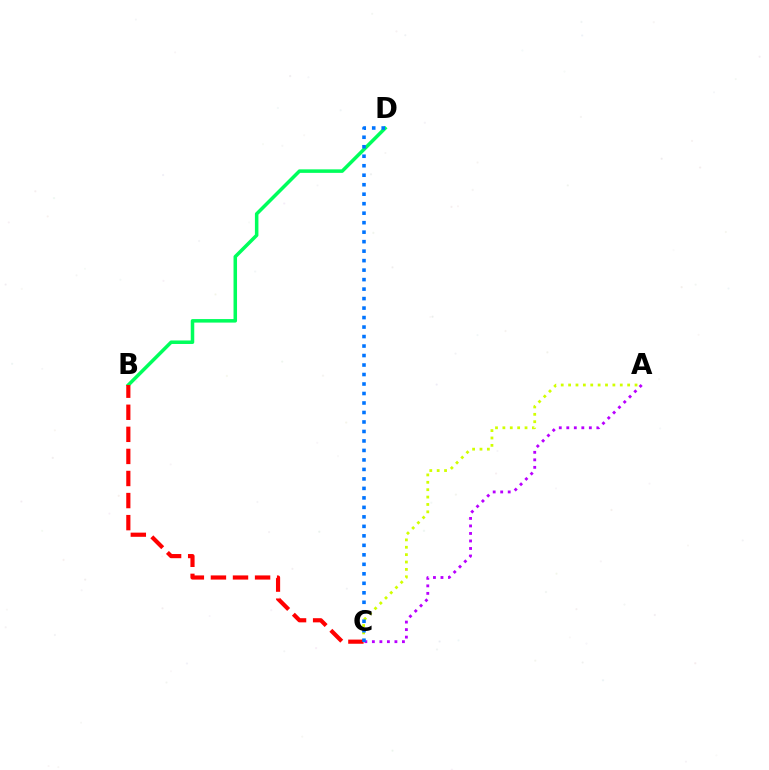{('A', 'C'): [{'color': '#b900ff', 'line_style': 'dotted', 'thickness': 2.04}, {'color': '#d1ff00', 'line_style': 'dotted', 'thickness': 2.01}], ('B', 'D'): [{'color': '#00ff5c', 'line_style': 'solid', 'thickness': 2.53}], ('B', 'C'): [{'color': '#ff0000', 'line_style': 'dashed', 'thickness': 3.0}], ('C', 'D'): [{'color': '#0074ff', 'line_style': 'dotted', 'thickness': 2.58}]}